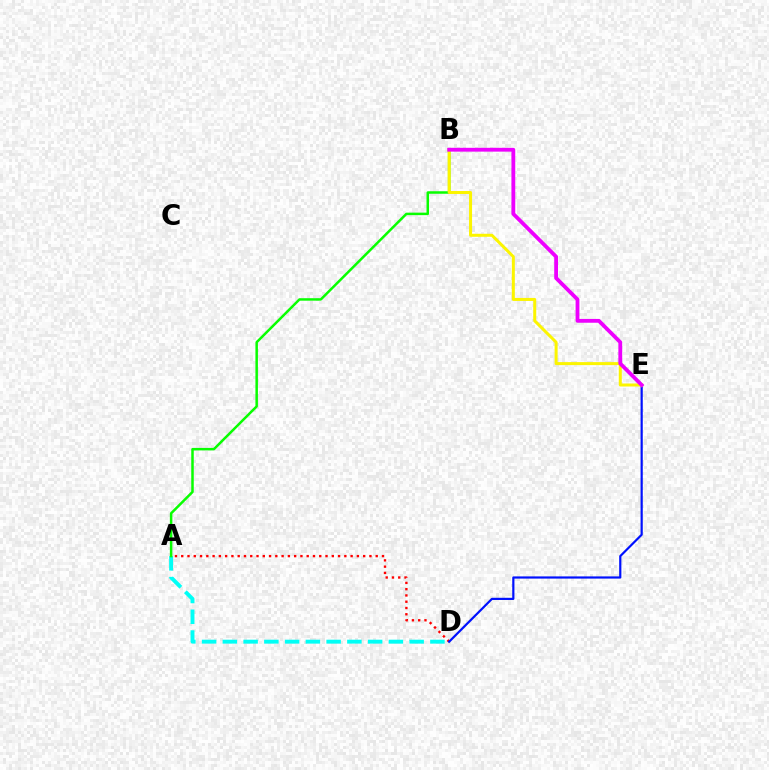{('A', 'D'): [{'color': '#00fff6', 'line_style': 'dashed', 'thickness': 2.82}, {'color': '#ff0000', 'line_style': 'dotted', 'thickness': 1.7}], ('D', 'E'): [{'color': '#0010ff', 'line_style': 'solid', 'thickness': 1.58}], ('A', 'B'): [{'color': '#08ff00', 'line_style': 'solid', 'thickness': 1.8}], ('B', 'E'): [{'color': '#fcf500', 'line_style': 'solid', 'thickness': 2.17}, {'color': '#ee00ff', 'line_style': 'solid', 'thickness': 2.74}]}